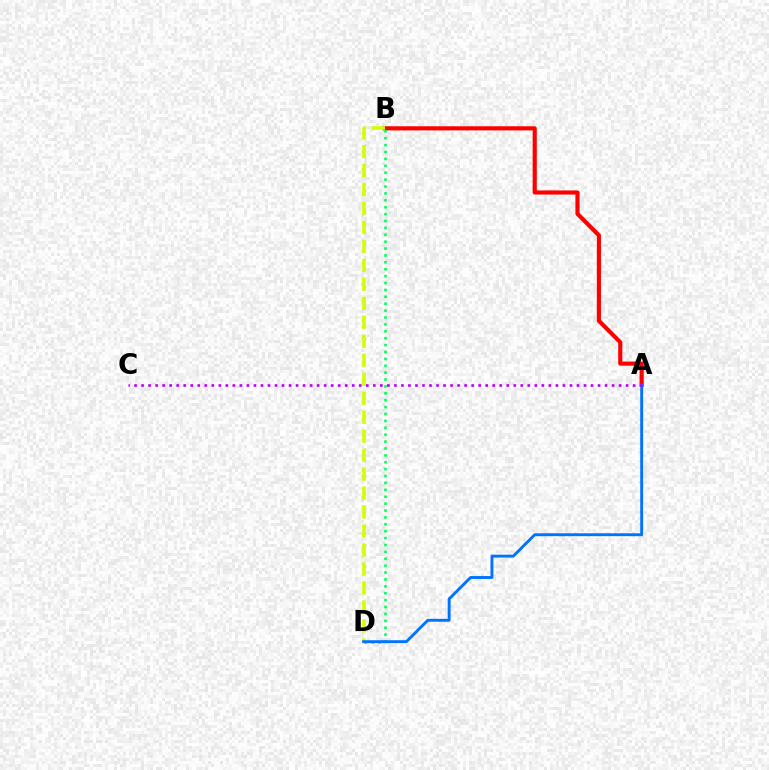{('A', 'B'): [{'color': '#ff0000', 'line_style': 'solid', 'thickness': 2.98}], ('B', 'D'): [{'color': '#00ff5c', 'line_style': 'dotted', 'thickness': 1.87}, {'color': '#d1ff00', 'line_style': 'dashed', 'thickness': 2.58}], ('A', 'D'): [{'color': '#0074ff', 'line_style': 'solid', 'thickness': 2.09}], ('A', 'C'): [{'color': '#b900ff', 'line_style': 'dotted', 'thickness': 1.91}]}